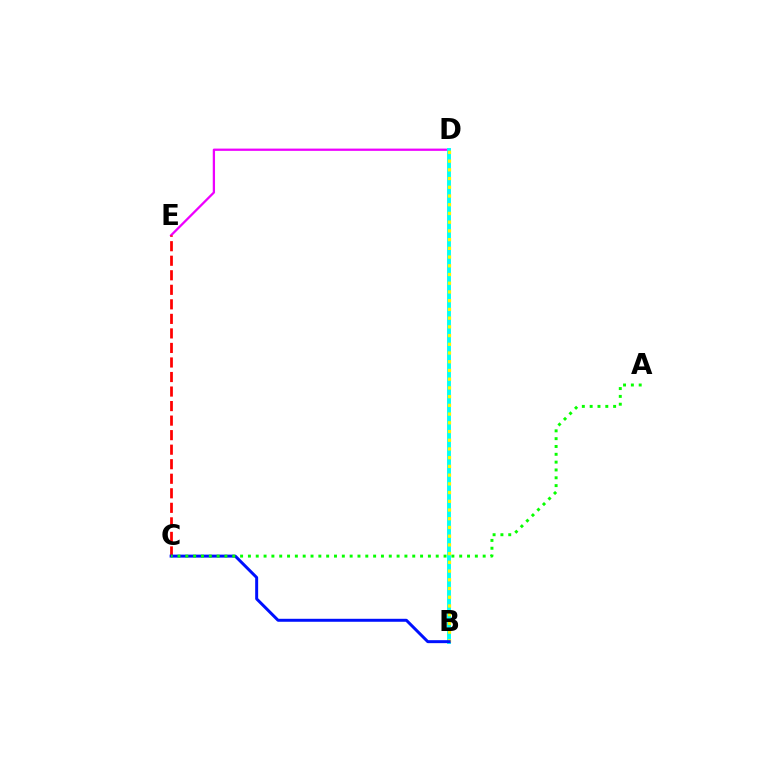{('D', 'E'): [{'color': '#ee00ff', 'line_style': 'solid', 'thickness': 1.63}], ('B', 'D'): [{'color': '#00fff6', 'line_style': 'solid', 'thickness': 2.81}, {'color': '#fcf500', 'line_style': 'dotted', 'thickness': 2.37}], ('C', 'E'): [{'color': '#ff0000', 'line_style': 'dashed', 'thickness': 1.97}], ('B', 'C'): [{'color': '#0010ff', 'line_style': 'solid', 'thickness': 2.14}], ('A', 'C'): [{'color': '#08ff00', 'line_style': 'dotted', 'thickness': 2.13}]}